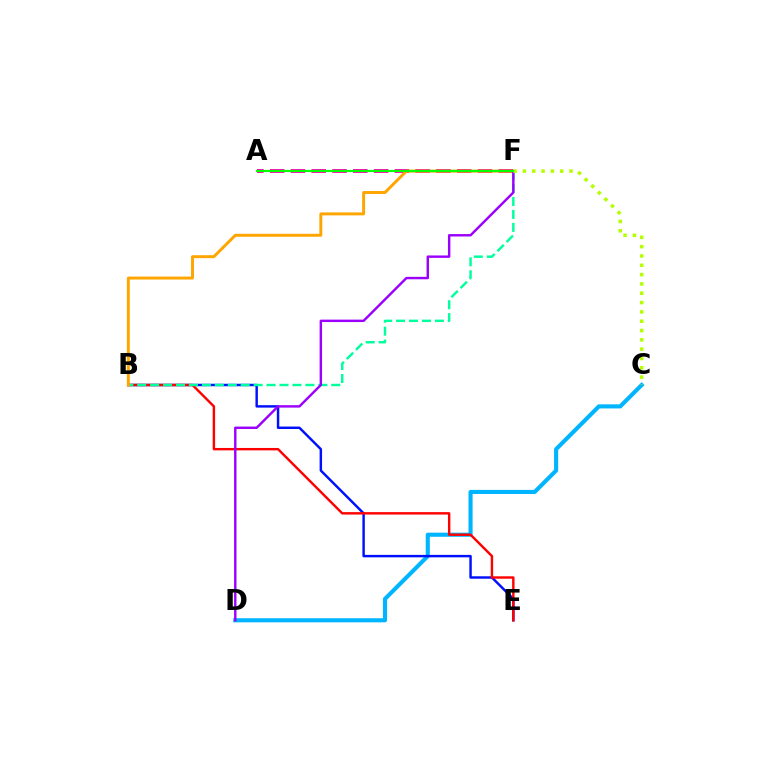{('C', 'D'): [{'color': '#00b5ff', 'line_style': 'solid', 'thickness': 2.95}], ('B', 'E'): [{'color': '#0010ff', 'line_style': 'solid', 'thickness': 1.77}, {'color': '#ff0000', 'line_style': 'solid', 'thickness': 1.74}], ('A', 'F'): [{'color': '#ff00bd', 'line_style': 'dashed', 'thickness': 2.82}, {'color': '#08ff00', 'line_style': 'solid', 'thickness': 1.58}], ('B', 'F'): [{'color': '#00ff9d', 'line_style': 'dashed', 'thickness': 1.76}, {'color': '#ffa500', 'line_style': 'solid', 'thickness': 2.12}], ('D', 'F'): [{'color': '#9b00ff', 'line_style': 'solid', 'thickness': 1.75}], ('C', 'F'): [{'color': '#b3ff00', 'line_style': 'dotted', 'thickness': 2.53}]}